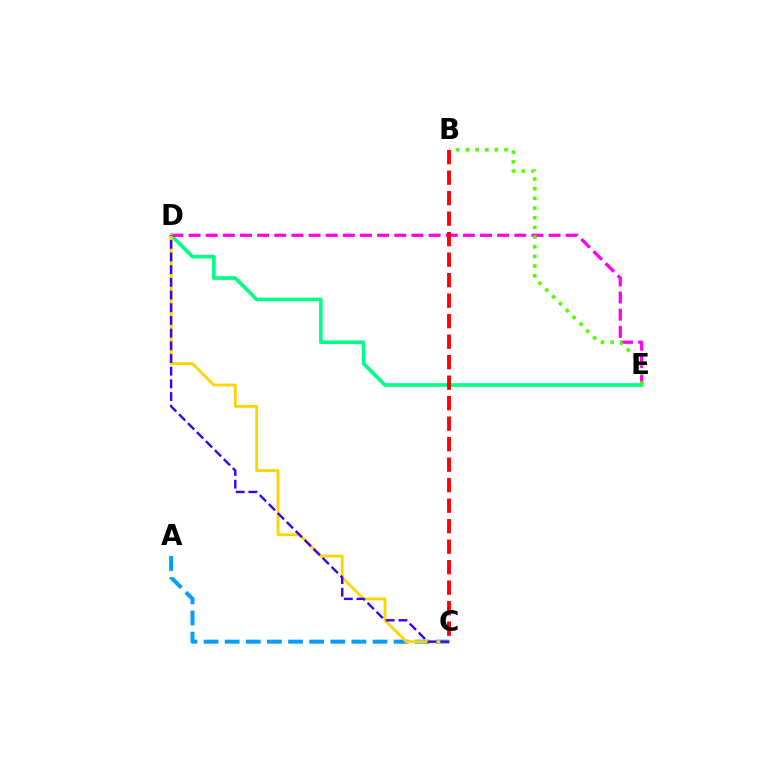{('D', 'E'): [{'color': '#00ff86', 'line_style': 'solid', 'thickness': 2.62}, {'color': '#ff00ed', 'line_style': 'dashed', 'thickness': 2.33}], ('A', 'C'): [{'color': '#009eff', 'line_style': 'dashed', 'thickness': 2.87}], ('B', 'E'): [{'color': '#4fff00', 'line_style': 'dotted', 'thickness': 2.63}], ('C', 'D'): [{'color': '#ffd500', 'line_style': 'solid', 'thickness': 2.06}, {'color': '#3700ff', 'line_style': 'dashed', 'thickness': 1.72}], ('B', 'C'): [{'color': '#ff0000', 'line_style': 'dashed', 'thickness': 2.79}]}